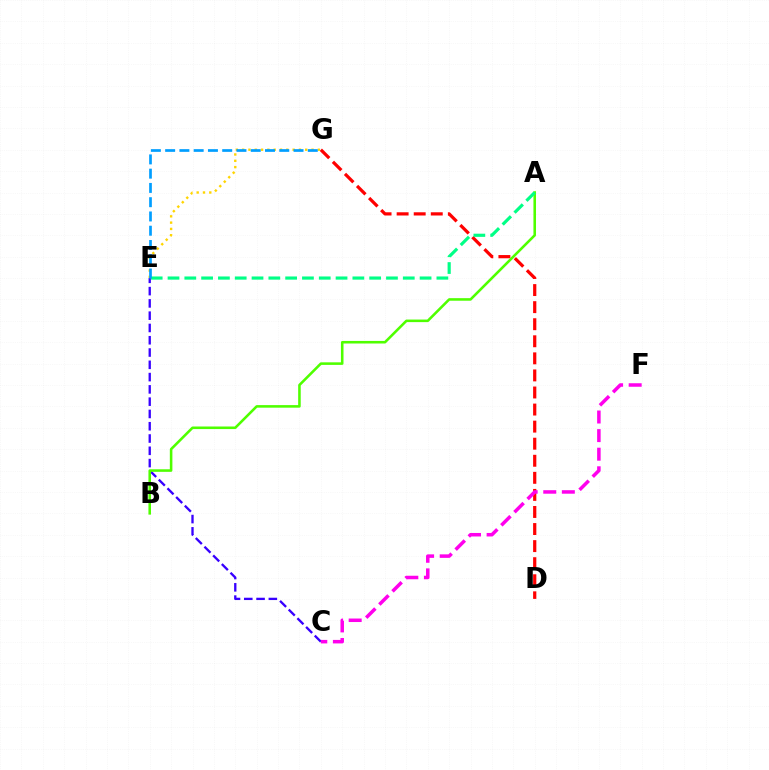{('D', 'G'): [{'color': '#ff0000', 'line_style': 'dashed', 'thickness': 2.32}], ('E', 'G'): [{'color': '#ffd500', 'line_style': 'dotted', 'thickness': 1.71}, {'color': '#009eff', 'line_style': 'dashed', 'thickness': 1.94}], ('C', 'E'): [{'color': '#3700ff', 'line_style': 'dashed', 'thickness': 1.67}], ('C', 'F'): [{'color': '#ff00ed', 'line_style': 'dashed', 'thickness': 2.53}], ('A', 'B'): [{'color': '#4fff00', 'line_style': 'solid', 'thickness': 1.85}], ('A', 'E'): [{'color': '#00ff86', 'line_style': 'dashed', 'thickness': 2.28}]}